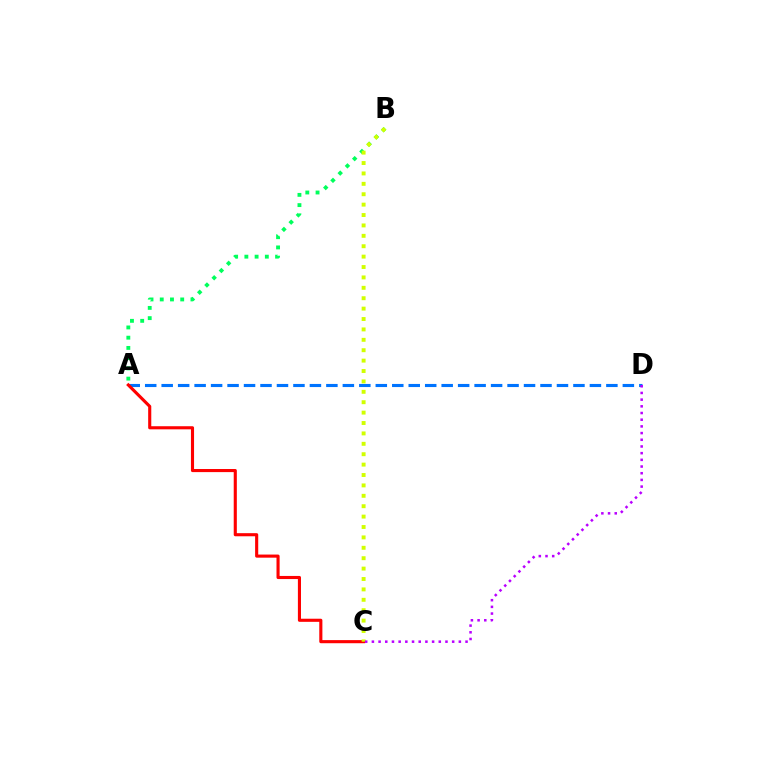{('A', 'B'): [{'color': '#00ff5c', 'line_style': 'dotted', 'thickness': 2.78}], ('A', 'D'): [{'color': '#0074ff', 'line_style': 'dashed', 'thickness': 2.24}], ('A', 'C'): [{'color': '#ff0000', 'line_style': 'solid', 'thickness': 2.24}], ('B', 'C'): [{'color': '#d1ff00', 'line_style': 'dotted', 'thickness': 2.83}], ('C', 'D'): [{'color': '#b900ff', 'line_style': 'dotted', 'thickness': 1.82}]}